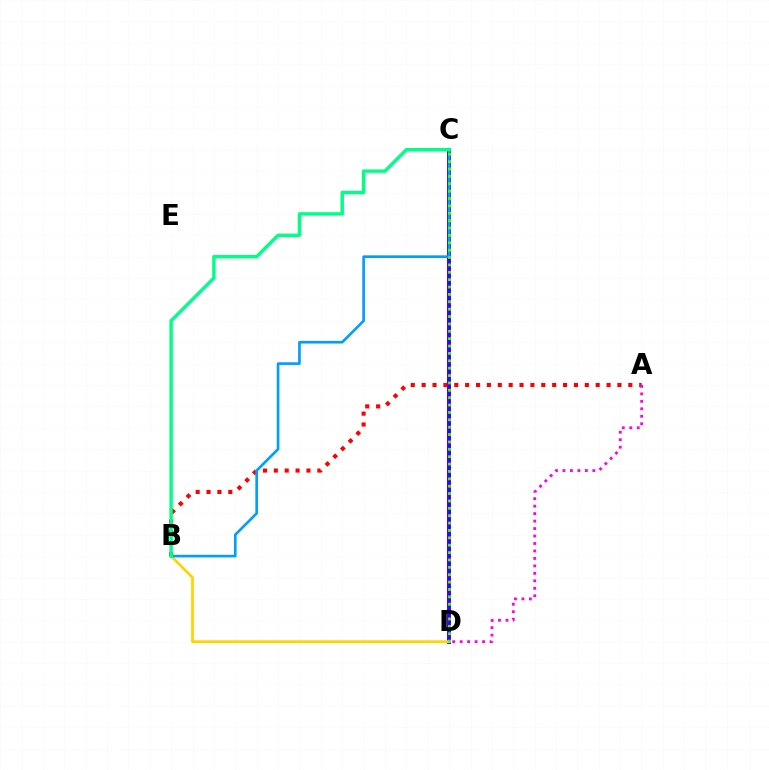{('C', 'D'): [{'color': '#3700ff', 'line_style': 'solid', 'thickness': 2.84}, {'color': '#4fff00', 'line_style': 'dotted', 'thickness': 2.0}], ('B', 'D'): [{'color': '#ffd500', 'line_style': 'solid', 'thickness': 2.0}], ('A', 'B'): [{'color': '#ff0000', 'line_style': 'dotted', 'thickness': 2.96}], ('B', 'C'): [{'color': '#009eff', 'line_style': 'solid', 'thickness': 1.91}, {'color': '#00ff86', 'line_style': 'solid', 'thickness': 2.47}], ('A', 'D'): [{'color': '#ff00ed', 'line_style': 'dotted', 'thickness': 2.03}]}